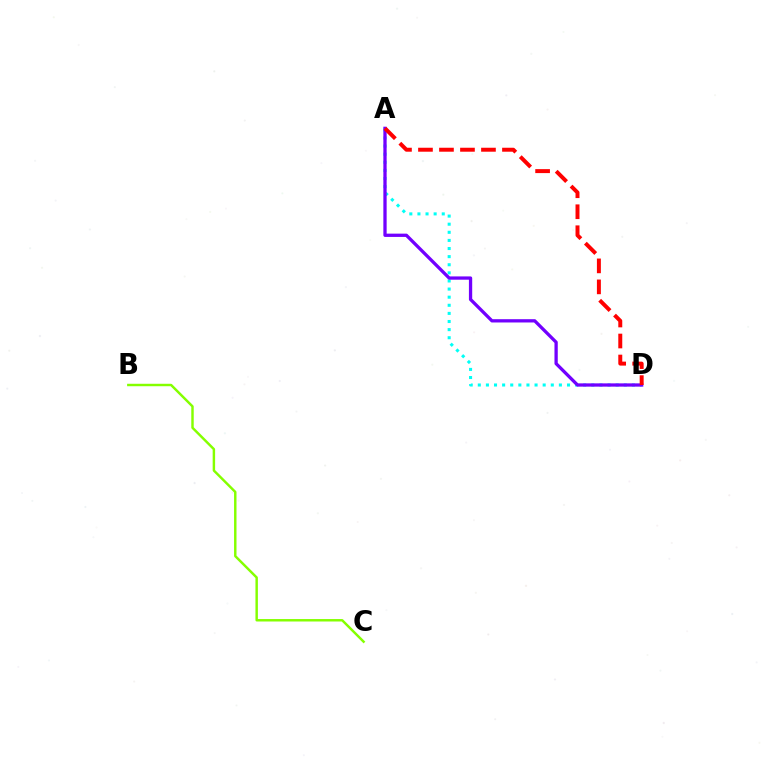{('A', 'D'): [{'color': '#00fff6', 'line_style': 'dotted', 'thickness': 2.2}, {'color': '#7200ff', 'line_style': 'solid', 'thickness': 2.37}, {'color': '#ff0000', 'line_style': 'dashed', 'thickness': 2.85}], ('B', 'C'): [{'color': '#84ff00', 'line_style': 'solid', 'thickness': 1.76}]}